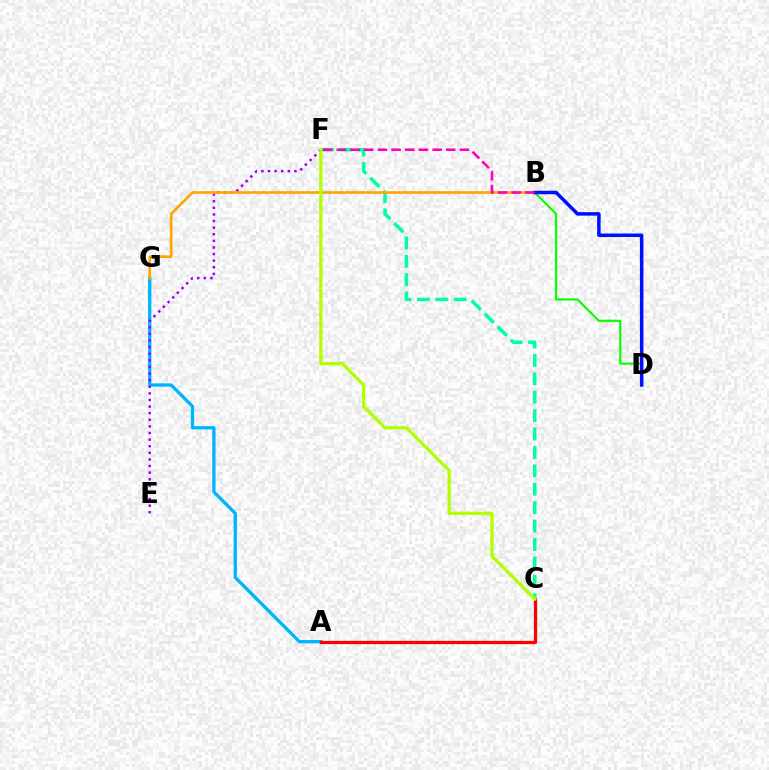{('A', 'G'): [{'color': '#00b5ff', 'line_style': 'solid', 'thickness': 2.38}], ('C', 'F'): [{'color': '#00ff9d', 'line_style': 'dashed', 'thickness': 2.5}, {'color': '#b3ff00', 'line_style': 'solid', 'thickness': 2.37}], ('E', 'F'): [{'color': '#9b00ff', 'line_style': 'dotted', 'thickness': 1.8}], ('B', 'G'): [{'color': '#ffa500', 'line_style': 'solid', 'thickness': 1.9}], ('B', 'D'): [{'color': '#08ff00', 'line_style': 'solid', 'thickness': 1.54}, {'color': '#0010ff', 'line_style': 'solid', 'thickness': 2.52}], ('A', 'C'): [{'color': '#ff0000', 'line_style': 'solid', 'thickness': 2.35}], ('B', 'F'): [{'color': '#ff00bd', 'line_style': 'dashed', 'thickness': 1.86}]}